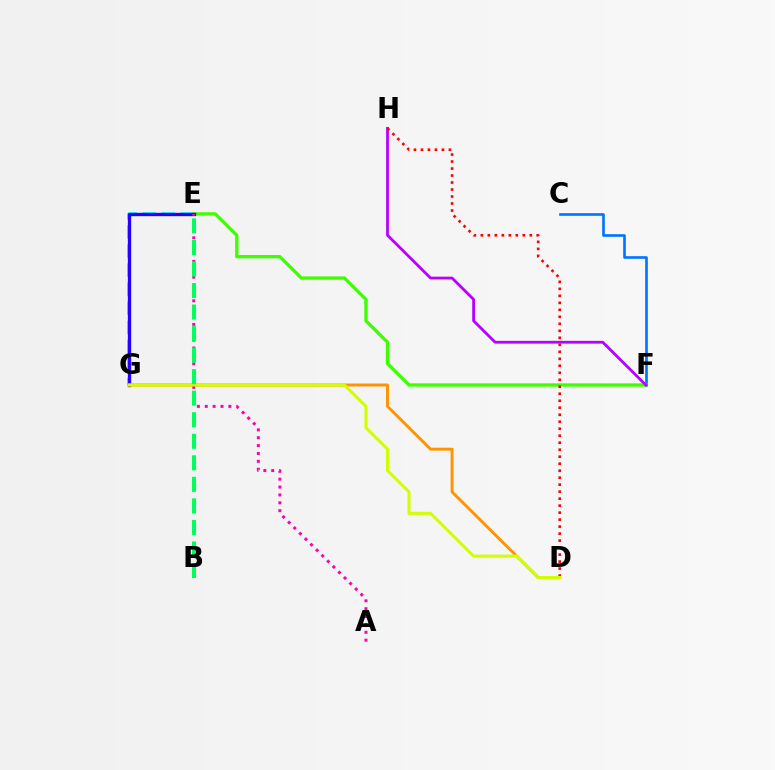{('E', 'G'): [{'color': '#00fff6', 'line_style': 'dashed', 'thickness': 2.59}, {'color': '#2500ff', 'line_style': 'solid', 'thickness': 2.4}], ('C', 'F'): [{'color': '#0074ff', 'line_style': 'solid', 'thickness': 1.9}], ('E', 'F'): [{'color': '#3dff00', 'line_style': 'solid', 'thickness': 2.38}], ('F', 'H'): [{'color': '#b900ff', 'line_style': 'solid', 'thickness': 2.01}], ('D', 'H'): [{'color': '#ff0000', 'line_style': 'dotted', 'thickness': 1.9}], ('D', 'G'): [{'color': '#ff9400', 'line_style': 'solid', 'thickness': 2.11}, {'color': '#d1ff00', 'line_style': 'solid', 'thickness': 2.18}], ('A', 'E'): [{'color': '#ff00ac', 'line_style': 'dotted', 'thickness': 2.14}], ('B', 'E'): [{'color': '#00ff5c', 'line_style': 'dashed', 'thickness': 2.93}]}